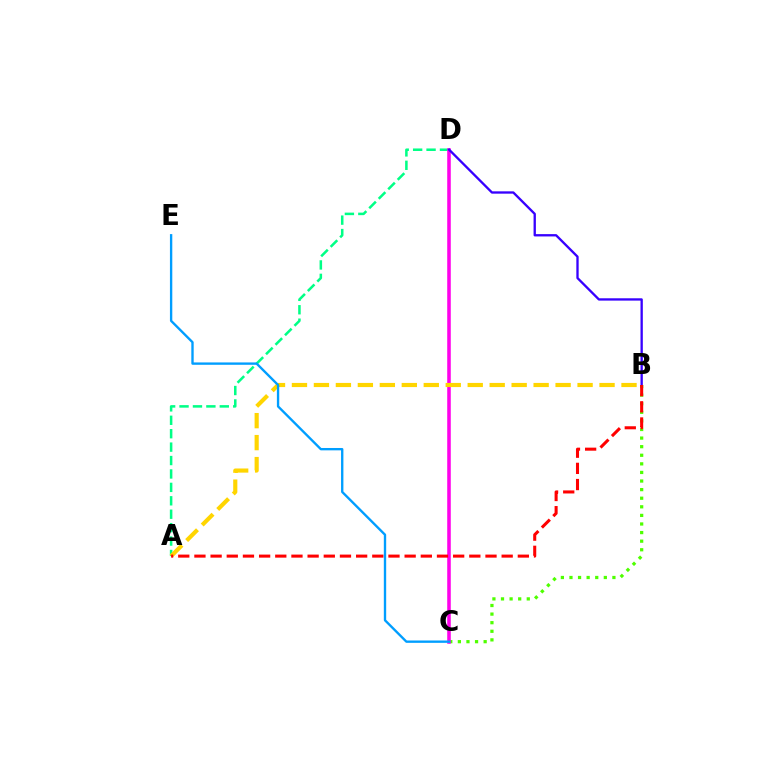{('B', 'C'): [{'color': '#4fff00', 'line_style': 'dotted', 'thickness': 2.33}], ('A', 'D'): [{'color': '#00ff86', 'line_style': 'dashed', 'thickness': 1.82}], ('C', 'D'): [{'color': '#ff00ed', 'line_style': 'solid', 'thickness': 2.56}], ('A', 'B'): [{'color': '#ffd500', 'line_style': 'dashed', 'thickness': 2.98}, {'color': '#ff0000', 'line_style': 'dashed', 'thickness': 2.2}], ('B', 'D'): [{'color': '#3700ff', 'line_style': 'solid', 'thickness': 1.68}], ('C', 'E'): [{'color': '#009eff', 'line_style': 'solid', 'thickness': 1.7}]}